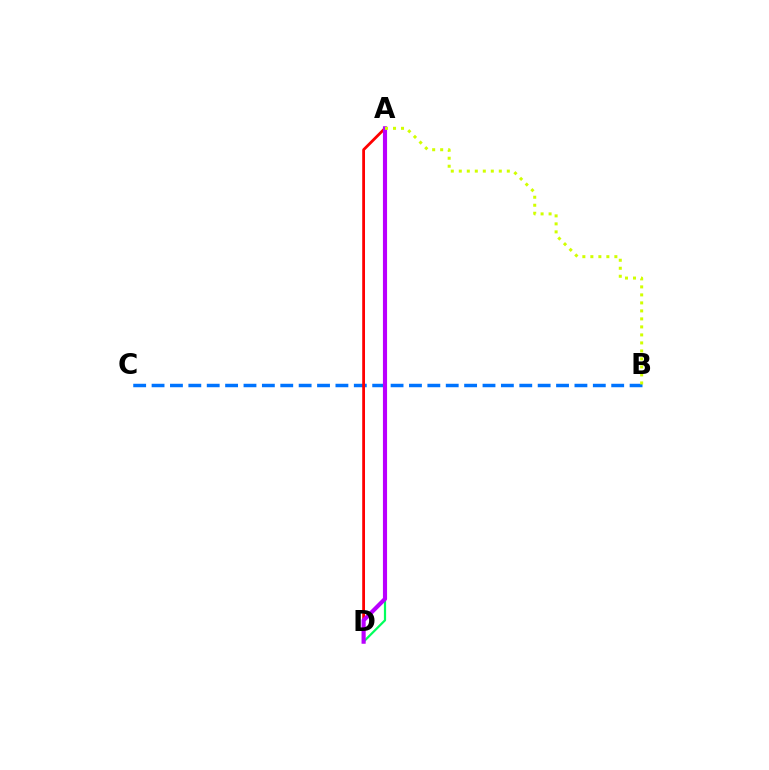{('B', 'C'): [{'color': '#0074ff', 'line_style': 'dashed', 'thickness': 2.5}], ('A', 'D'): [{'color': '#00ff5c', 'line_style': 'solid', 'thickness': 1.59}, {'color': '#ff0000', 'line_style': 'solid', 'thickness': 2.01}, {'color': '#b900ff', 'line_style': 'solid', 'thickness': 2.98}], ('A', 'B'): [{'color': '#d1ff00', 'line_style': 'dotted', 'thickness': 2.17}]}